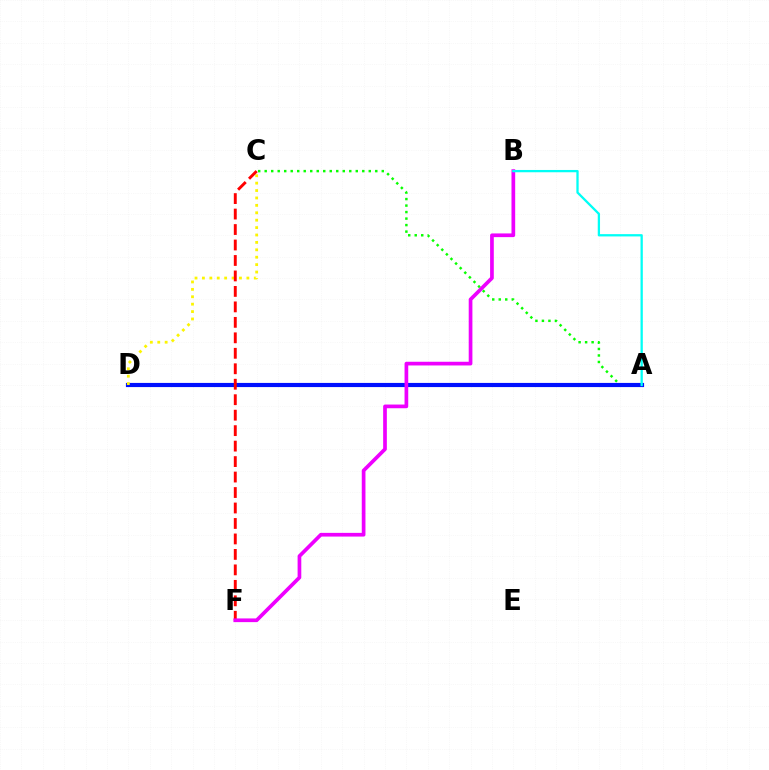{('A', 'C'): [{'color': '#08ff00', 'line_style': 'dotted', 'thickness': 1.77}], ('A', 'D'): [{'color': '#0010ff', 'line_style': 'solid', 'thickness': 2.99}], ('C', 'D'): [{'color': '#fcf500', 'line_style': 'dotted', 'thickness': 2.01}], ('C', 'F'): [{'color': '#ff0000', 'line_style': 'dashed', 'thickness': 2.1}], ('B', 'F'): [{'color': '#ee00ff', 'line_style': 'solid', 'thickness': 2.66}], ('A', 'B'): [{'color': '#00fff6', 'line_style': 'solid', 'thickness': 1.65}]}